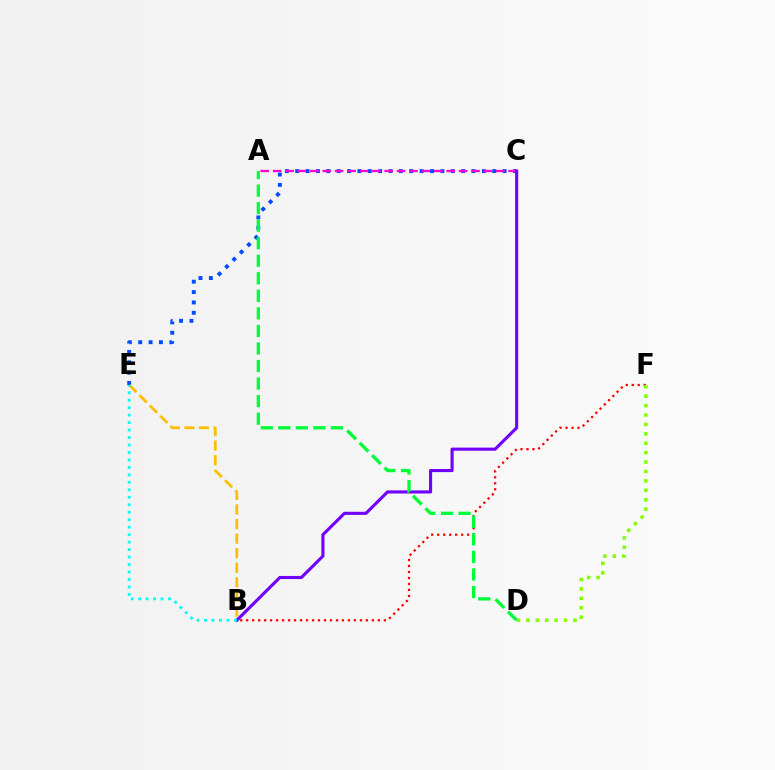{('C', 'E'): [{'color': '#004bff', 'line_style': 'dotted', 'thickness': 2.82}], ('A', 'C'): [{'color': '#ff00cf', 'line_style': 'dashed', 'thickness': 1.68}], ('B', 'E'): [{'color': '#ffbd00', 'line_style': 'dashed', 'thickness': 1.98}, {'color': '#00fff6', 'line_style': 'dotted', 'thickness': 2.03}], ('B', 'F'): [{'color': '#ff0000', 'line_style': 'dotted', 'thickness': 1.63}], ('B', 'C'): [{'color': '#7200ff', 'line_style': 'solid', 'thickness': 2.24}], ('D', 'F'): [{'color': '#84ff00', 'line_style': 'dotted', 'thickness': 2.56}], ('A', 'D'): [{'color': '#00ff39', 'line_style': 'dashed', 'thickness': 2.38}]}